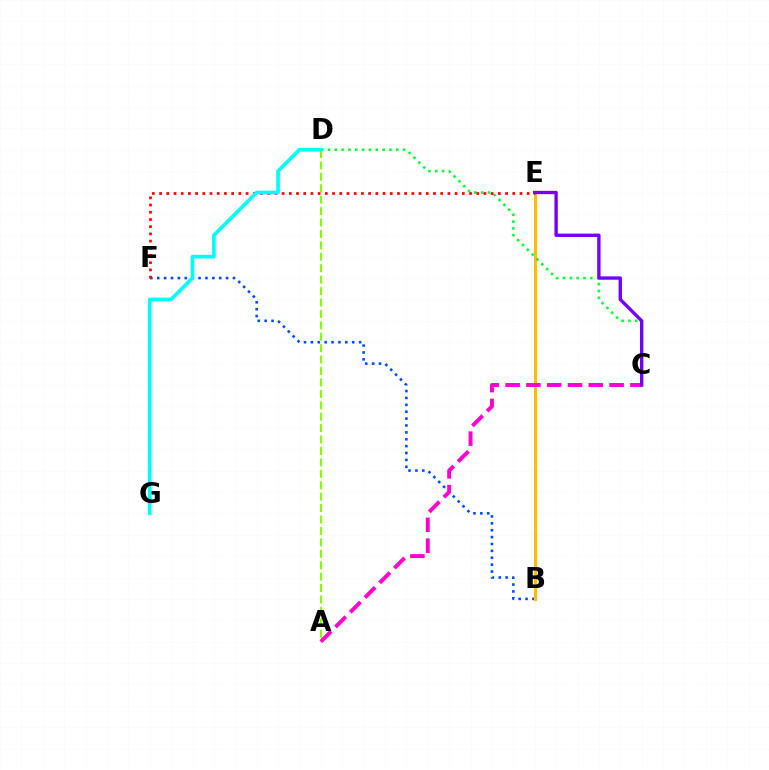{('B', 'F'): [{'color': '#004bff', 'line_style': 'dotted', 'thickness': 1.87}], ('A', 'D'): [{'color': '#84ff00', 'line_style': 'dashed', 'thickness': 1.55}], ('B', 'E'): [{'color': '#ffbd00', 'line_style': 'solid', 'thickness': 2.26}], ('C', 'D'): [{'color': '#00ff39', 'line_style': 'dotted', 'thickness': 1.86}], ('E', 'F'): [{'color': '#ff0000', 'line_style': 'dotted', 'thickness': 1.96}], ('A', 'C'): [{'color': '#ff00cf', 'line_style': 'dashed', 'thickness': 2.82}], ('C', 'E'): [{'color': '#7200ff', 'line_style': 'solid', 'thickness': 2.42}], ('D', 'G'): [{'color': '#00fff6', 'line_style': 'solid', 'thickness': 2.66}]}